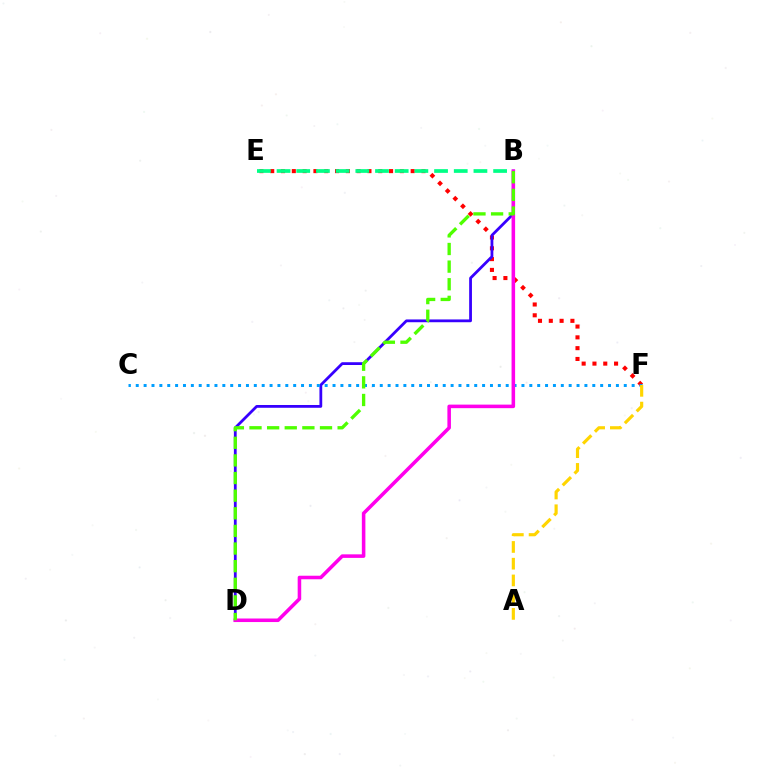{('E', 'F'): [{'color': '#ff0000', 'line_style': 'dotted', 'thickness': 2.94}], ('B', 'D'): [{'color': '#3700ff', 'line_style': 'solid', 'thickness': 2.01}, {'color': '#ff00ed', 'line_style': 'solid', 'thickness': 2.55}, {'color': '#4fff00', 'line_style': 'dashed', 'thickness': 2.39}], ('C', 'F'): [{'color': '#009eff', 'line_style': 'dotted', 'thickness': 2.14}], ('B', 'E'): [{'color': '#00ff86', 'line_style': 'dashed', 'thickness': 2.67}], ('A', 'F'): [{'color': '#ffd500', 'line_style': 'dashed', 'thickness': 2.27}]}